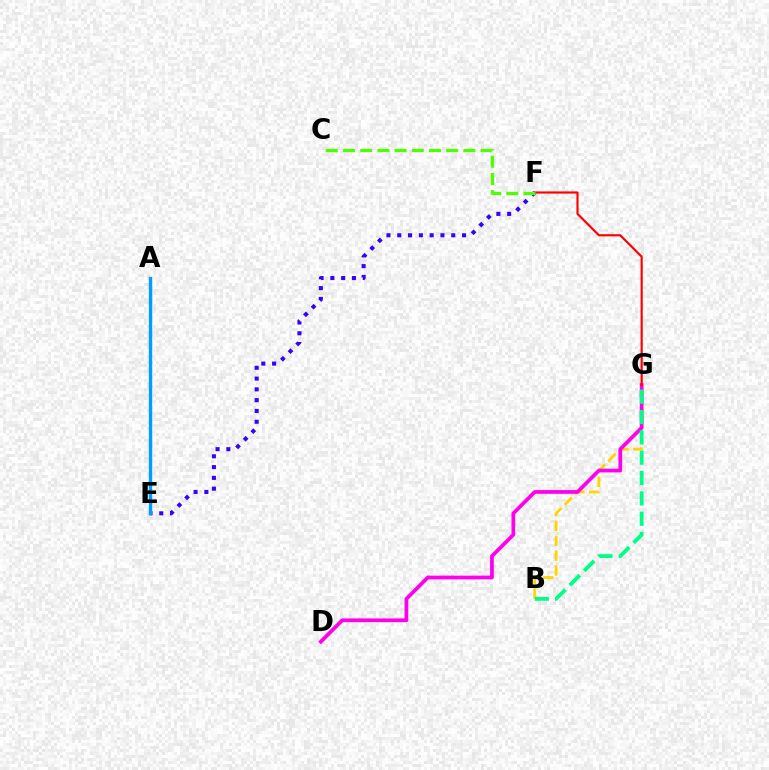{('B', 'G'): [{'color': '#ffd500', 'line_style': 'dashed', 'thickness': 2.02}, {'color': '#00ff86', 'line_style': 'dashed', 'thickness': 2.76}], ('D', 'G'): [{'color': '#ff00ed', 'line_style': 'solid', 'thickness': 2.69}], ('E', 'F'): [{'color': '#3700ff', 'line_style': 'dotted', 'thickness': 2.93}], ('A', 'E'): [{'color': '#009eff', 'line_style': 'solid', 'thickness': 2.44}], ('F', 'G'): [{'color': '#ff0000', 'line_style': 'solid', 'thickness': 1.56}], ('C', 'F'): [{'color': '#4fff00', 'line_style': 'dashed', 'thickness': 2.34}]}